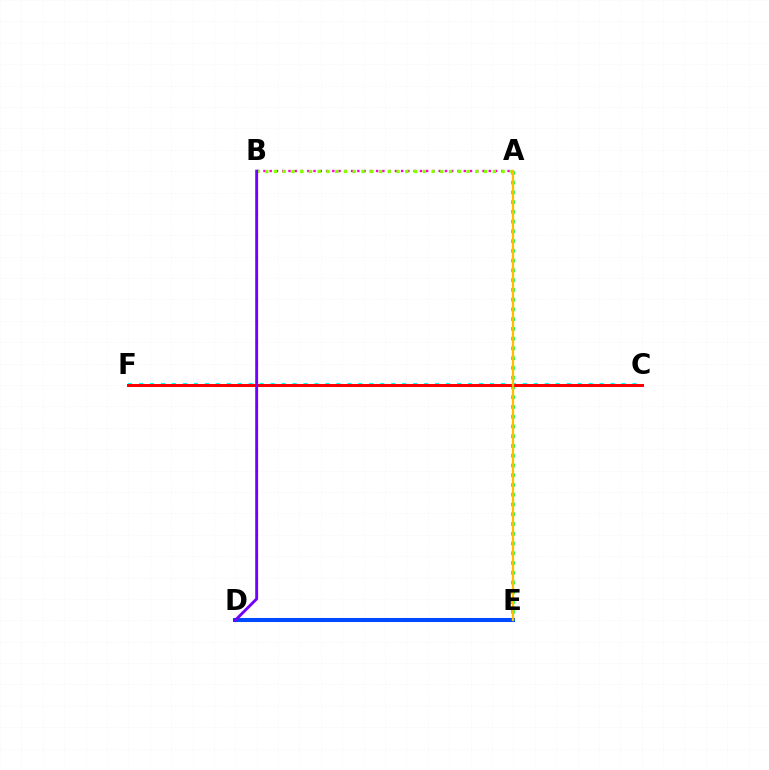{('C', 'F'): [{'color': '#00fff6', 'line_style': 'dotted', 'thickness': 2.98}, {'color': '#ff0000', 'line_style': 'solid', 'thickness': 2.15}], ('D', 'E'): [{'color': '#004bff', 'line_style': 'solid', 'thickness': 2.92}], ('A', 'B'): [{'color': '#ff00cf', 'line_style': 'dotted', 'thickness': 1.7}, {'color': '#84ff00', 'line_style': 'dotted', 'thickness': 2.38}], ('A', 'E'): [{'color': '#00ff39', 'line_style': 'dotted', 'thickness': 2.65}, {'color': '#ffbd00', 'line_style': 'solid', 'thickness': 1.62}], ('B', 'D'): [{'color': '#7200ff', 'line_style': 'solid', 'thickness': 2.08}]}